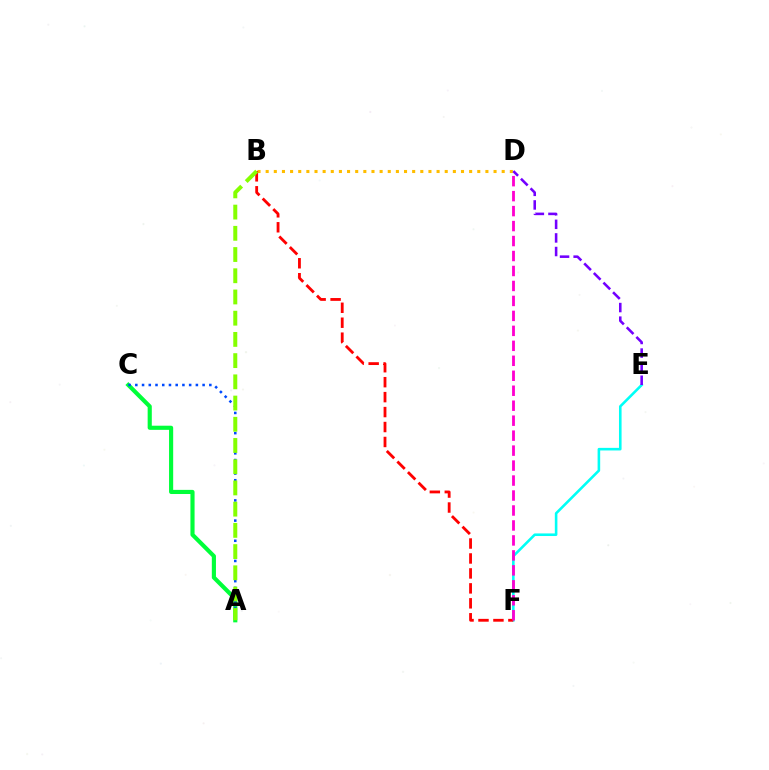{('B', 'D'): [{'color': '#ffbd00', 'line_style': 'dotted', 'thickness': 2.21}], ('E', 'F'): [{'color': '#00fff6', 'line_style': 'solid', 'thickness': 1.87}], ('D', 'E'): [{'color': '#7200ff', 'line_style': 'dashed', 'thickness': 1.85}], ('A', 'C'): [{'color': '#00ff39', 'line_style': 'solid', 'thickness': 2.98}, {'color': '#004bff', 'line_style': 'dotted', 'thickness': 1.83}], ('B', 'F'): [{'color': '#ff0000', 'line_style': 'dashed', 'thickness': 2.03}], ('A', 'B'): [{'color': '#84ff00', 'line_style': 'dashed', 'thickness': 2.88}], ('D', 'F'): [{'color': '#ff00cf', 'line_style': 'dashed', 'thickness': 2.03}]}